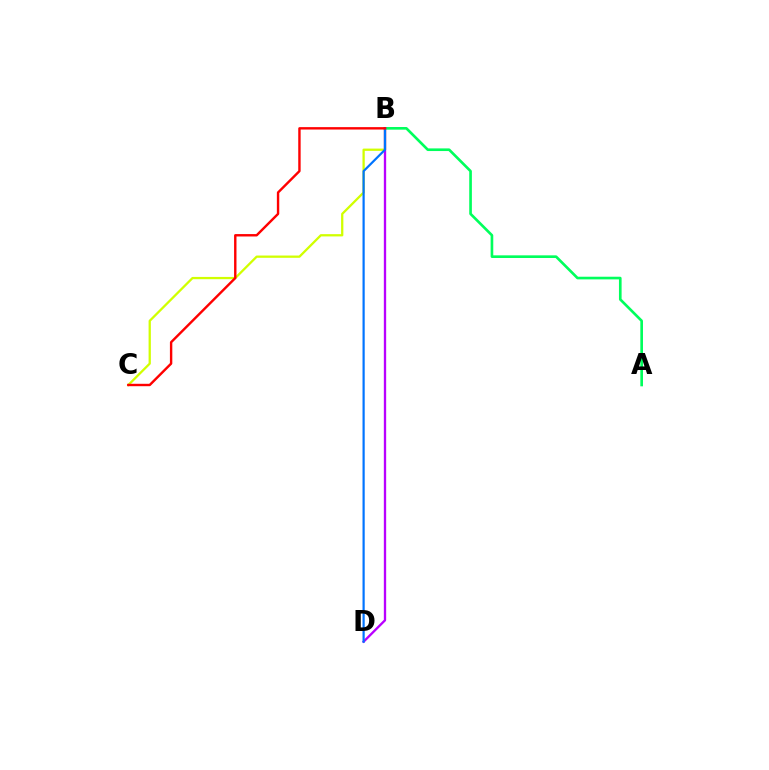{('B', 'C'): [{'color': '#d1ff00', 'line_style': 'solid', 'thickness': 1.64}, {'color': '#ff0000', 'line_style': 'solid', 'thickness': 1.73}], ('A', 'B'): [{'color': '#00ff5c', 'line_style': 'solid', 'thickness': 1.91}], ('B', 'D'): [{'color': '#b900ff', 'line_style': 'solid', 'thickness': 1.68}, {'color': '#0074ff', 'line_style': 'solid', 'thickness': 1.58}]}